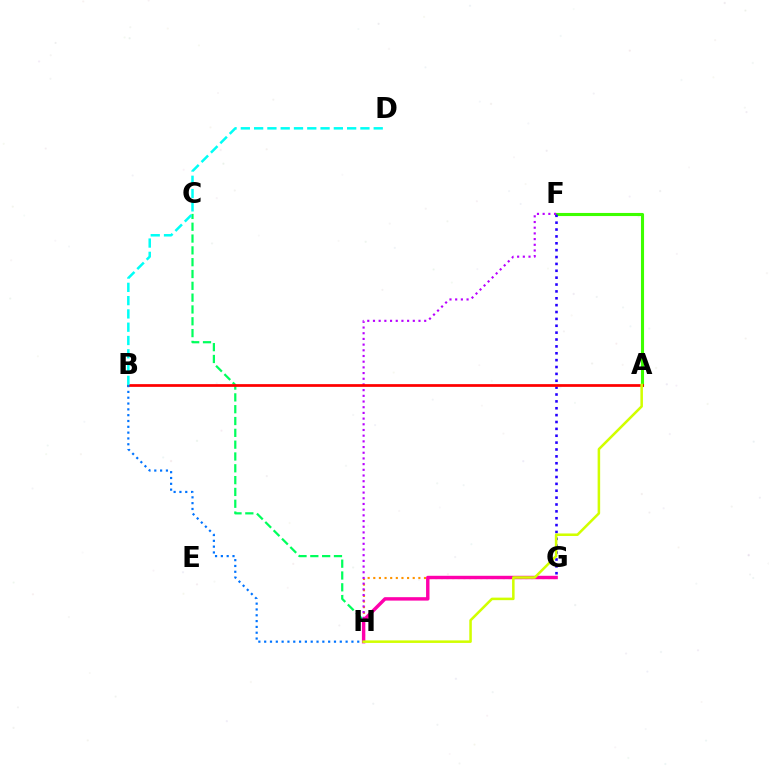{('A', 'F'): [{'color': '#3dff00', 'line_style': 'solid', 'thickness': 2.23}], ('G', 'H'): [{'color': '#ff9400', 'line_style': 'dotted', 'thickness': 1.53}, {'color': '#ff00ac', 'line_style': 'solid', 'thickness': 2.46}], ('F', 'G'): [{'color': '#2500ff', 'line_style': 'dotted', 'thickness': 1.87}], ('C', 'H'): [{'color': '#00ff5c', 'line_style': 'dashed', 'thickness': 1.61}], ('F', 'H'): [{'color': '#b900ff', 'line_style': 'dotted', 'thickness': 1.55}], ('A', 'B'): [{'color': '#ff0000', 'line_style': 'solid', 'thickness': 1.97}], ('B', 'H'): [{'color': '#0074ff', 'line_style': 'dotted', 'thickness': 1.58}], ('A', 'H'): [{'color': '#d1ff00', 'line_style': 'solid', 'thickness': 1.83}], ('B', 'D'): [{'color': '#00fff6', 'line_style': 'dashed', 'thickness': 1.81}]}